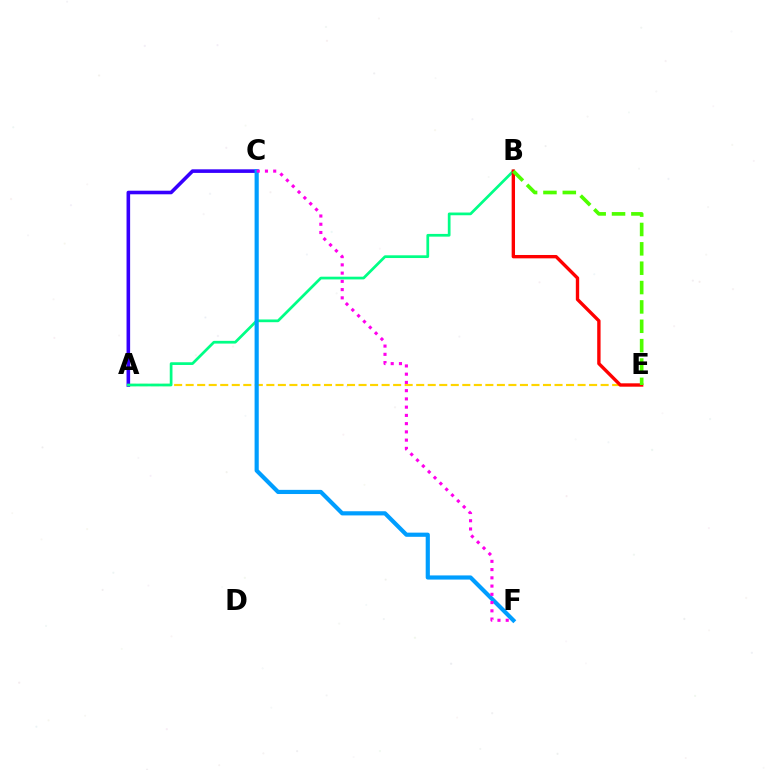{('A', 'E'): [{'color': '#ffd500', 'line_style': 'dashed', 'thickness': 1.57}], ('A', 'C'): [{'color': '#3700ff', 'line_style': 'solid', 'thickness': 2.58}], ('A', 'B'): [{'color': '#00ff86', 'line_style': 'solid', 'thickness': 1.96}], ('C', 'F'): [{'color': '#009eff', 'line_style': 'solid', 'thickness': 3.0}, {'color': '#ff00ed', 'line_style': 'dotted', 'thickness': 2.24}], ('B', 'E'): [{'color': '#ff0000', 'line_style': 'solid', 'thickness': 2.42}, {'color': '#4fff00', 'line_style': 'dashed', 'thickness': 2.63}]}